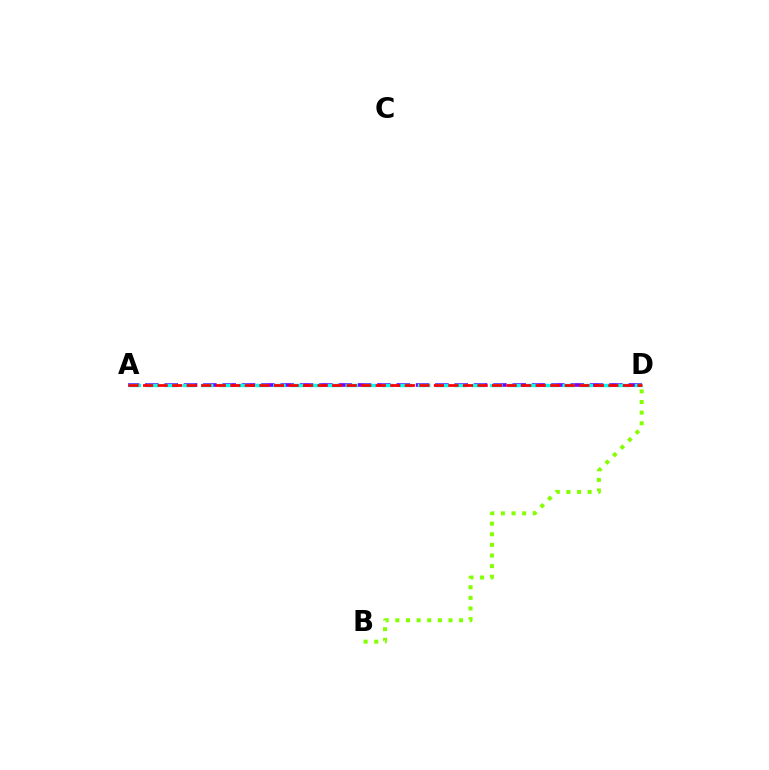{('A', 'D'): [{'color': '#7200ff', 'line_style': 'dashed', 'thickness': 2.63}, {'color': '#00fff6', 'line_style': 'dashed', 'thickness': 2.46}, {'color': '#ff0000', 'line_style': 'dashed', 'thickness': 1.98}], ('B', 'D'): [{'color': '#84ff00', 'line_style': 'dotted', 'thickness': 2.89}]}